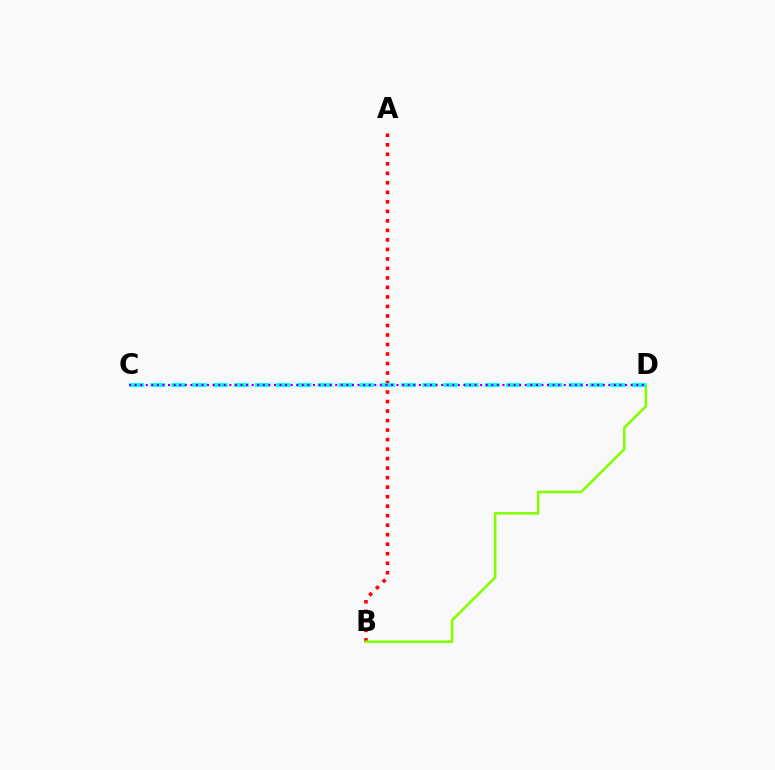{('A', 'B'): [{'color': '#ff0000', 'line_style': 'dotted', 'thickness': 2.58}], ('B', 'D'): [{'color': '#84ff00', 'line_style': 'solid', 'thickness': 1.86}], ('C', 'D'): [{'color': '#00fff6', 'line_style': 'dashed', 'thickness': 2.84}, {'color': '#7200ff', 'line_style': 'dotted', 'thickness': 1.51}]}